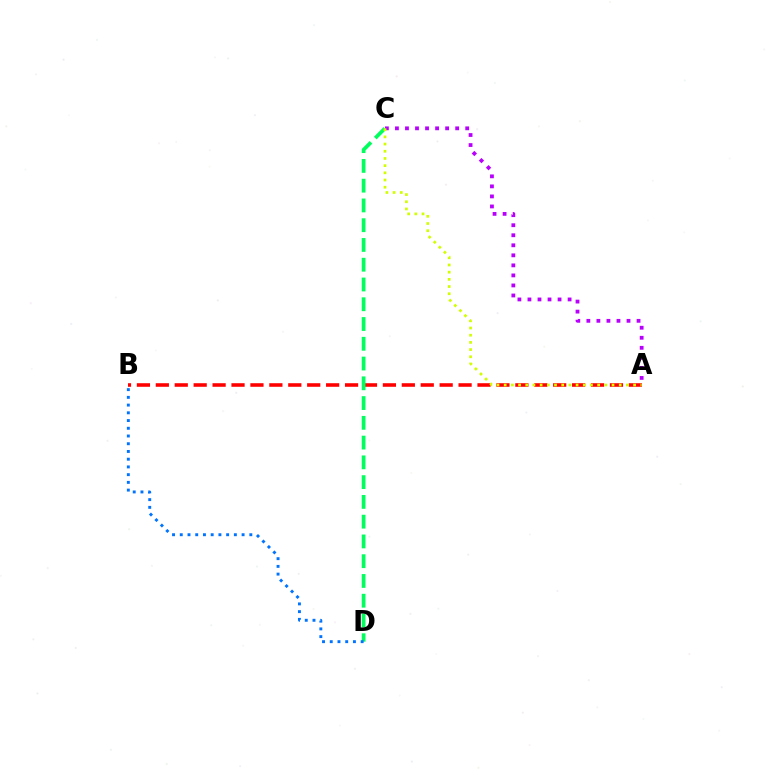{('A', 'C'): [{'color': '#b900ff', 'line_style': 'dotted', 'thickness': 2.73}, {'color': '#d1ff00', 'line_style': 'dotted', 'thickness': 1.95}], ('A', 'B'): [{'color': '#ff0000', 'line_style': 'dashed', 'thickness': 2.57}], ('C', 'D'): [{'color': '#00ff5c', 'line_style': 'dashed', 'thickness': 2.68}], ('B', 'D'): [{'color': '#0074ff', 'line_style': 'dotted', 'thickness': 2.1}]}